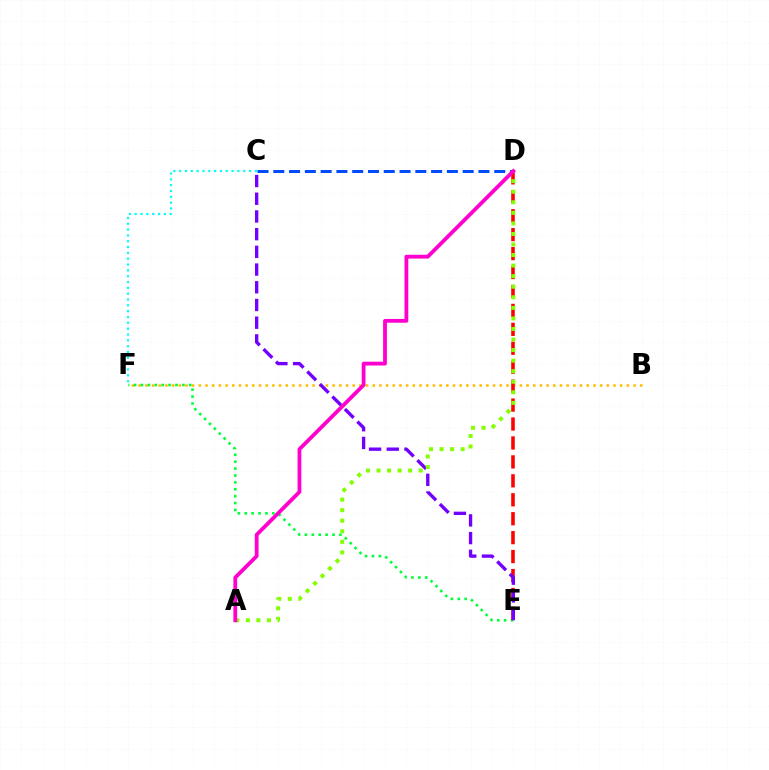{('B', 'F'): [{'color': '#ffbd00', 'line_style': 'dotted', 'thickness': 1.82}], ('E', 'F'): [{'color': '#00ff39', 'line_style': 'dotted', 'thickness': 1.88}], ('C', 'F'): [{'color': '#00fff6', 'line_style': 'dotted', 'thickness': 1.58}], ('D', 'E'): [{'color': '#ff0000', 'line_style': 'dashed', 'thickness': 2.57}], ('C', 'E'): [{'color': '#7200ff', 'line_style': 'dashed', 'thickness': 2.41}], ('C', 'D'): [{'color': '#004bff', 'line_style': 'dashed', 'thickness': 2.14}], ('A', 'D'): [{'color': '#84ff00', 'line_style': 'dotted', 'thickness': 2.87}, {'color': '#ff00cf', 'line_style': 'solid', 'thickness': 2.73}]}